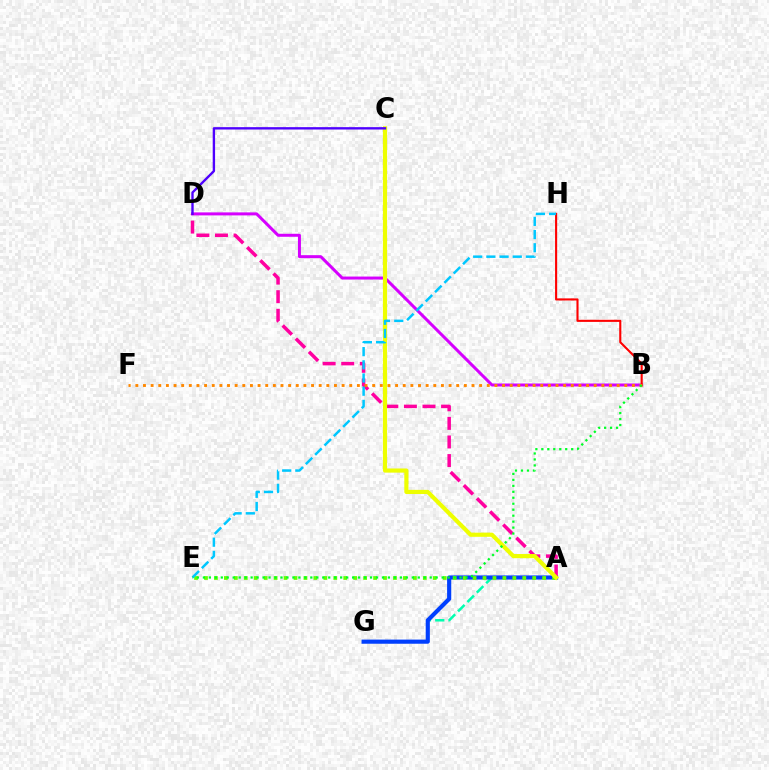{('A', 'G'): [{'color': '#00ffaf', 'line_style': 'dashed', 'thickness': 1.8}, {'color': '#003fff', 'line_style': 'solid', 'thickness': 2.98}], ('B', 'D'): [{'color': '#d600ff', 'line_style': 'solid', 'thickness': 2.16}], ('A', 'D'): [{'color': '#ff00a0', 'line_style': 'dashed', 'thickness': 2.53}], ('A', 'E'): [{'color': '#66ff00', 'line_style': 'dotted', 'thickness': 2.7}], ('B', 'H'): [{'color': '#ff0000', 'line_style': 'solid', 'thickness': 1.52}], ('A', 'C'): [{'color': '#eeff00', 'line_style': 'solid', 'thickness': 3.0}], ('C', 'D'): [{'color': '#4f00ff', 'line_style': 'solid', 'thickness': 1.71}], ('B', 'F'): [{'color': '#ff8800', 'line_style': 'dotted', 'thickness': 2.08}], ('E', 'H'): [{'color': '#00c7ff', 'line_style': 'dashed', 'thickness': 1.79}], ('B', 'E'): [{'color': '#00ff27', 'line_style': 'dotted', 'thickness': 1.62}]}